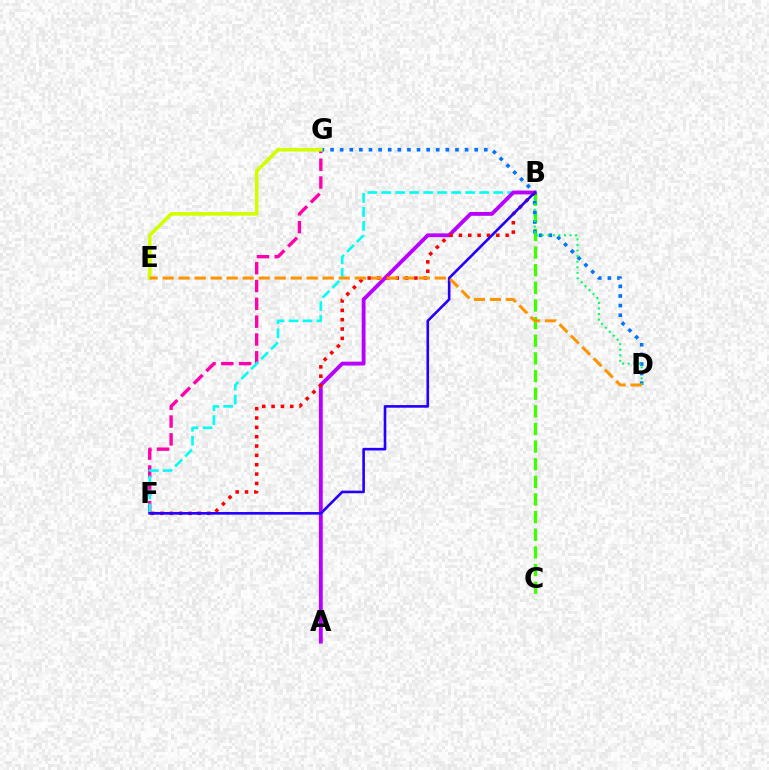{('F', 'G'): [{'color': '#ff00ac', 'line_style': 'dashed', 'thickness': 2.42}], ('B', 'C'): [{'color': '#3dff00', 'line_style': 'dashed', 'thickness': 2.4}], ('D', 'G'): [{'color': '#0074ff', 'line_style': 'dotted', 'thickness': 2.61}], ('B', 'D'): [{'color': '#00ff5c', 'line_style': 'dotted', 'thickness': 1.51}], ('E', 'G'): [{'color': '#d1ff00', 'line_style': 'solid', 'thickness': 2.61}], ('B', 'F'): [{'color': '#00fff6', 'line_style': 'dashed', 'thickness': 1.9}, {'color': '#ff0000', 'line_style': 'dotted', 'thickness': 2.54}, {'color': '#2500ff', 'line_style': 'solid', 'thickness': 1.89}], ('A', 'B'): [{'color': '#b900ff', 'line_style': 'solid', 'thickness': 2.76}], ('D', 'E'): [{'color': '#ff9400', 'line_style': 'dashed', 'thickness': 2.17}]}